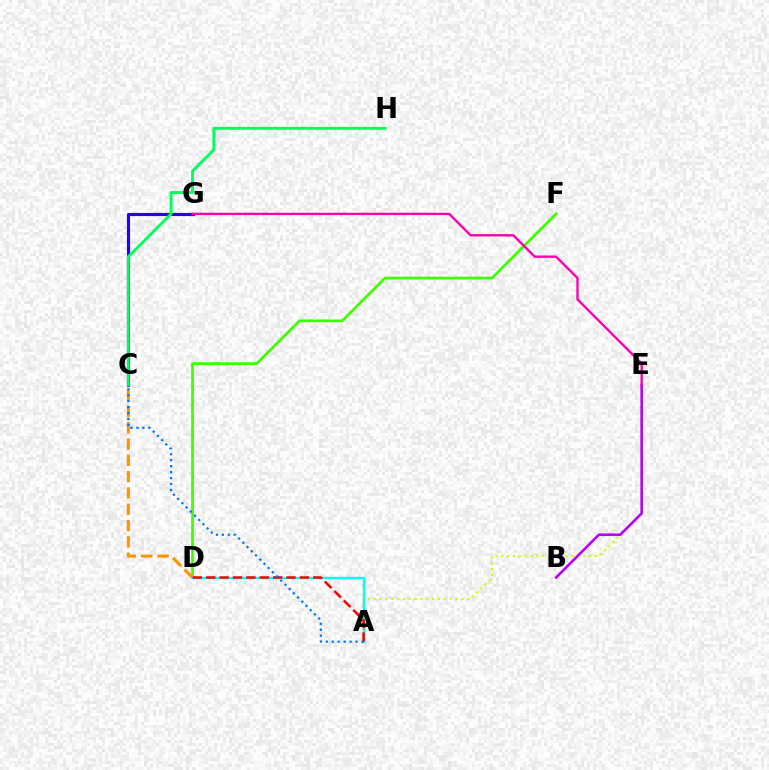{('A', 'E'): [{'color': '#d1ff00', 'line_style': 'dotted', 'thickness': 1.59}], ('D', 'F'): [{'color': '#3dff00', 'line_style': 'solid', 'thickness': 1.97}], ('C', 'G'): [{'color': '#2500ff', 'line_style': 'solid', 'thickness': 2.27}], ('C', 'D'): [{'color': '#ff9400', 'line_style': 'dashed', 'thickness': 2.22}], ('A', 'D'): [{'color': '#00fff6', 'line_style': 'solid', 'thickness': 1.7}, {'color': '#ff0000', 'line_style': 'dashed', 'thickness': 1.82}], ('C', 'H'): [{'color': '#00ff5c', 'line_style': 'solid', 'thickness': 2.08}], ('B', 'E'): [{'color': '#b900ff', 'line_style': 'solid', 'thickness': 1.88}], ('A', 'C'): [{'color': '#0074ff', 'line_style': 'dotted', 'thickness': 1.62}], ('E', 'G'): [{'color': '#ff00ac', 'line_style': 'solid', 'thickness': 1.69}]}